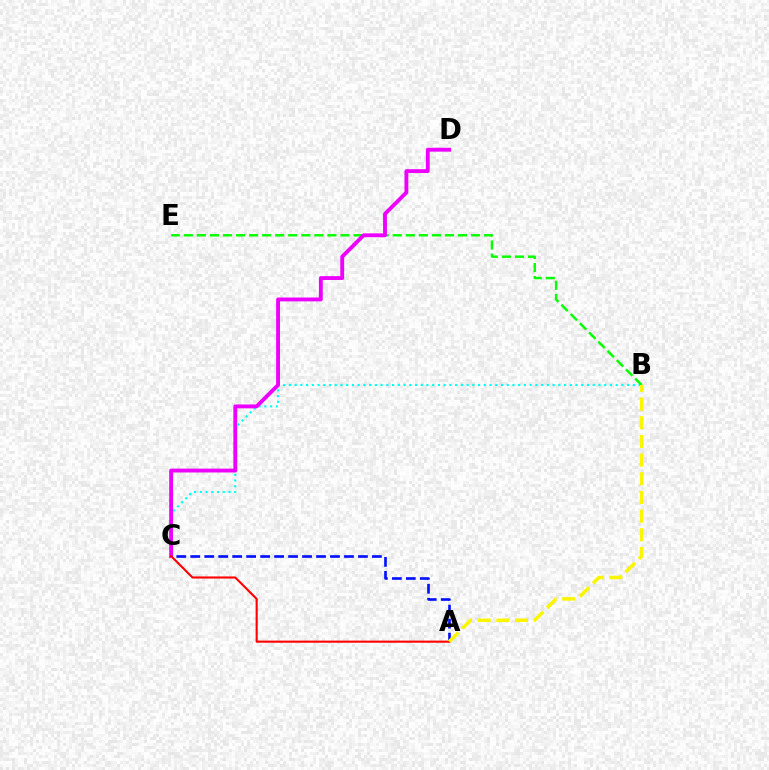{('B', 'C'): [{'color': '#00fff6', 'line_style': 'dotted', 'thickness': 1.56}], ('A', 'C'): [{'color': '#0010ff', 'line_style': 'dashed', 'thickness': 1.9}, {'color': '#ff0000', 'line_style': 'solid', 'thickness': 1.52}], ('B', 'E'): [{'color': '#08ff00', 'line_style': 'dashed', 'thickness': 1.77}], ('C', 'D'): [{'color': '#ee00ff', 'line_style': 'solid', 'thickness': 2.77}], ('A', 'B'): [{'color': '#fcf500', 'line_style': 'dashed', 'thickness': 2.54}]}